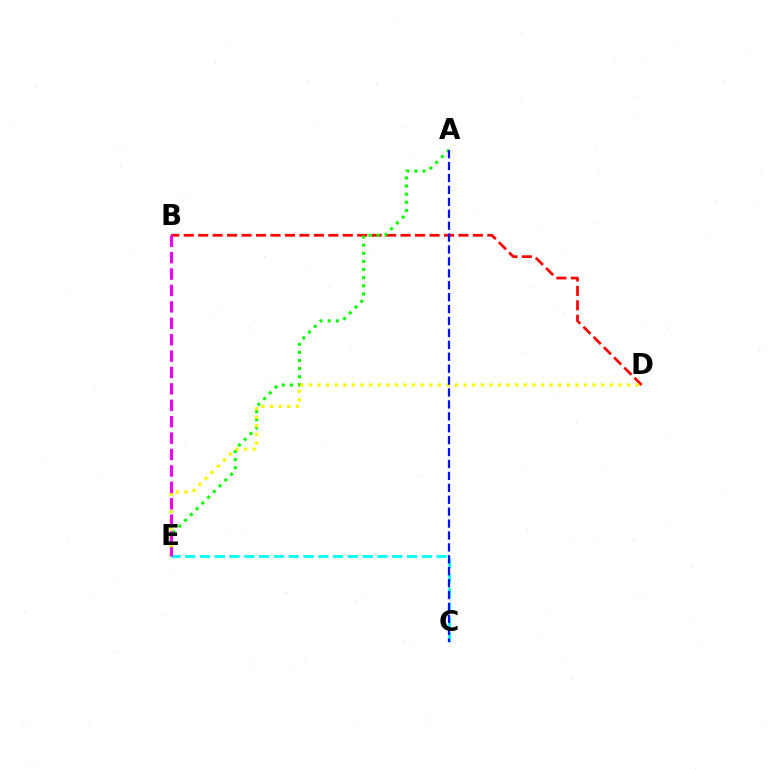{('B', 'D'): [{'color': '#ff0000', 'line_style': 'dashed', 'thickness': 1.96}], ('A', 'E'): [{'color': '#08ff00', 'line_style': 'dotted', 'thickness': 2.21}], ('D', 'E'): [{'color': '#fcf500', 'line_style': 'dotted', 'thickness': 2.34}], ('C', 'E'): [{'color': '#00fff6', 'line_style': 'dashed', 'thickness': 2.01}], ('A', 'C'): [{'color': '#0010ff', 'line_style': 'dashed', 'thickness': 1.62}], ('B', 'E'): [{'color': '#ee00ff', 'line_style': 'dashed', 'thickness': 2.23}]}